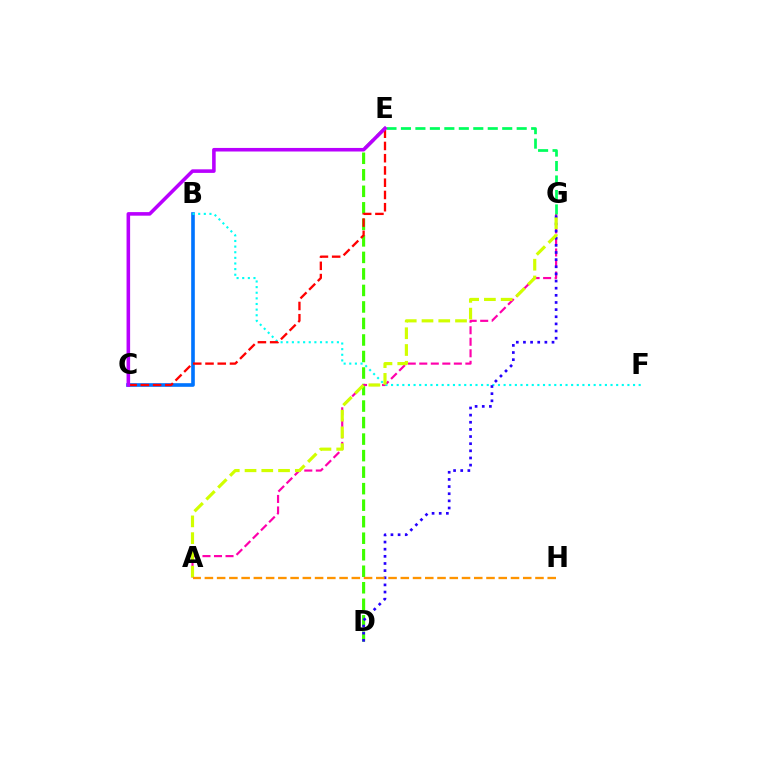{('D', 'E'): [{'color': '#3dff00', 'line_style': 'dashed', 'thickness': 2.24}], ('A', 'G'): [{'color': '#ff00ac', 'line_style': 'dashed', 'thickness': 1.57}, {'color': '#d1ff00', 'line_style': 'dashed', 'thickness': 2.28}], ('B', 'C'): [{'color': '#0074ff', 'line_style': 'solid', 'thickness': 2.61}], ('B', 'F'): [{'color': '#00fff6', 'line_style': 'dotted', 'thickness': 1.53}], ('D', 'G'): [{'color': '#2500ff', 'line_style': 'dotted', 'thickness': 1.94}], ('C', 'E'): [{'color': '#ff0000', 'line_style': 'dashed', 'thickness': 1.66}, {'color': '#b900ff', 'line_style': 'solid', 'thickness': 2.57}], ('E', 'G'): [{'color': '#00ff5c', 'line_style': 'dashed', 'thickness': 1.97}], ('A', 'H'): [{'color': '#ff9400', 'line_style': 'dashed', 'thickness': 1.66}]}